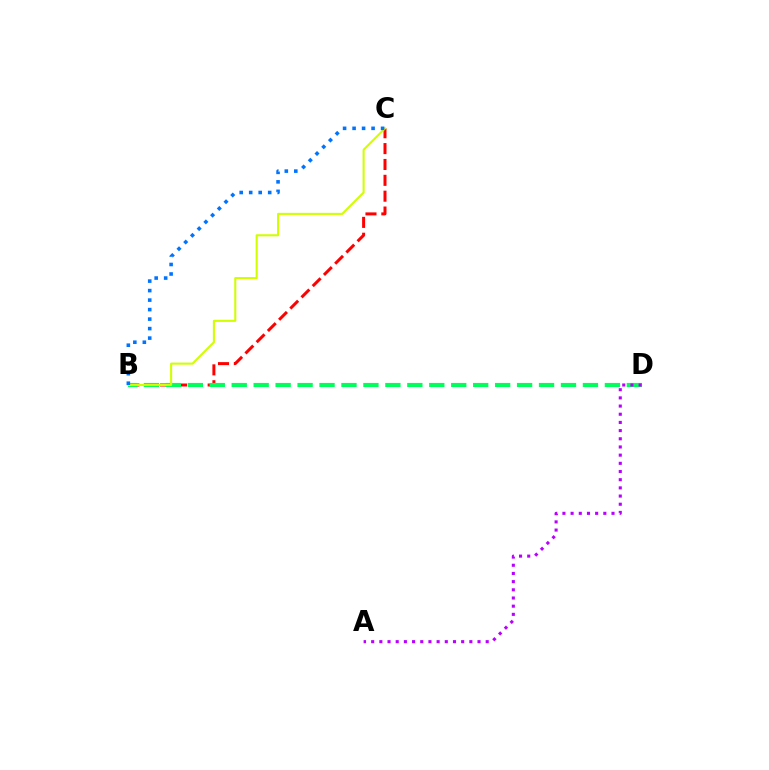{('B', 'C'): [{'color': '#ff0000', 'line_style': 'dashed', 'thickness': 2.15}, {'color': '#d1ff00', 'line_style': 'solid', 'thickness': 1.5}, {'color': '#0074ff', 'line_style': 'dotted', 'thickness': 2.58}], ('B', 'D'): [{'color': '#00ff5c', 'line_style': 'dashed', 'thickness': 2.98}], ('A', 'D'): [{'color': '#b900ff', 'line_style': 'dotted', 'thickness': 2.22}]}